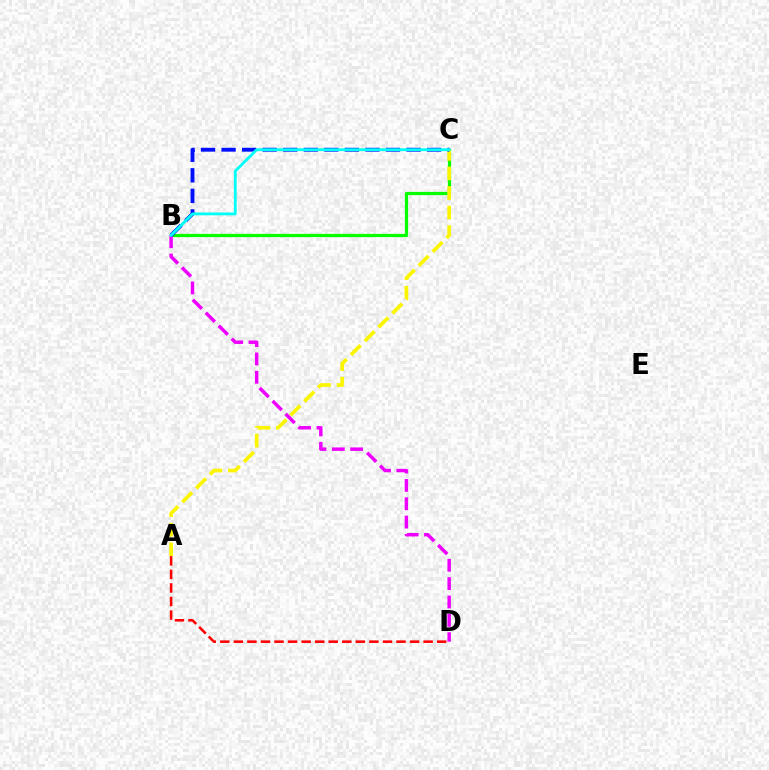{('B', 'C'): [{'color': '#08ff00', 'line_style': 'solid', 'thickness': 2.32}, {'color': '#0010ff', 'line_style': 'dashed', 'thickness': 2.79}, {'color': '#00fff6', 'line_style': 'solid', 'thickness': 2.04}], ('A', 'C'): [{'color': '#fcf500', 'line_style': 'dashed', 'thickness': 2.66}], ('B', 'D'): [{'color': '#ee00ff', 'line_style': 'dashed', 'thickness': 2.49}], ('A', 'D'): [{'color': '#ff0000', 'line_style': 'dashed', 'thickness': 1.84}]}